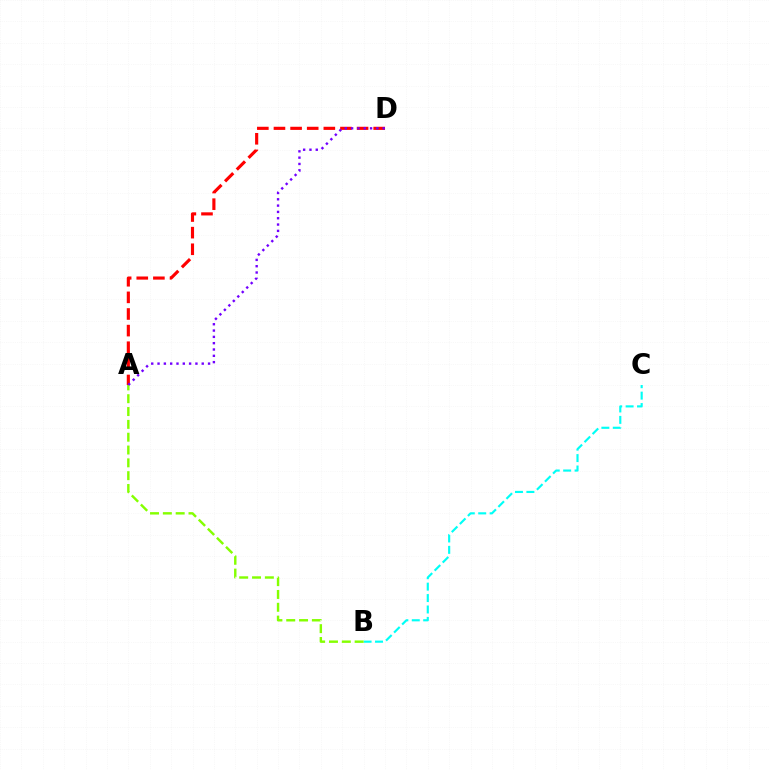{('A', 'D'): [{'color': '#ff0000', 'line_style': 'dashed', 'thickness': 2.26}, {'color': '#7200ff', 'line_style': 'dotted', 'thickness': 1.72}], ('B', 'C'): [{'color': '#00fff6', 'line_style': 'dashed', 'thickness': 1.55}], ('A', 'B'): [{'color': '#84ff00', 'line_style': 'dashed', 'thickness': 1.74}]}